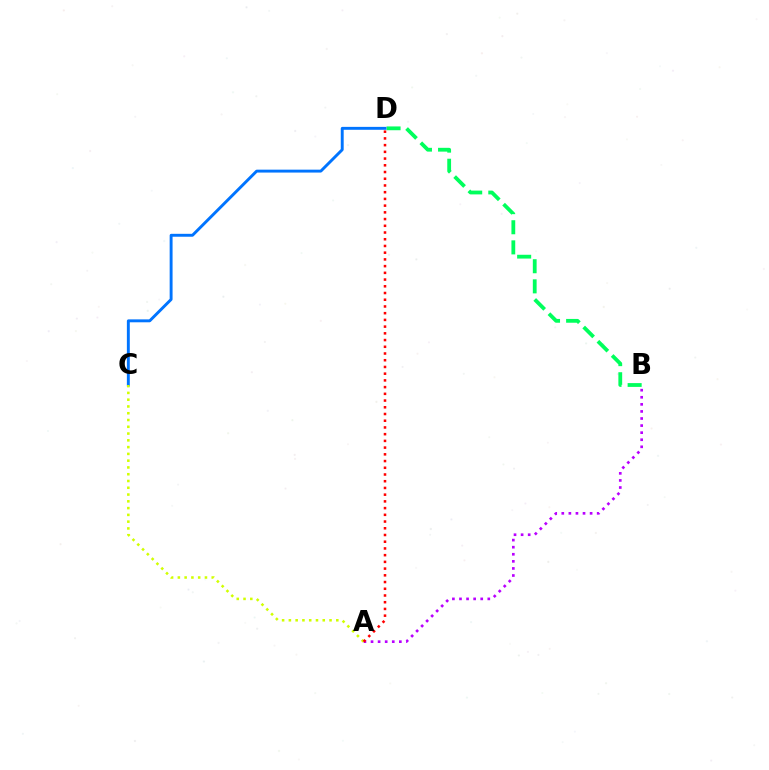{('A', 'B'): [{'color': '#b900ff', 'line_style': 'dotted', 'thickness': 1.92}], ('B', 'D'): [{'color': '#00ff5c', 'line_style': 'dashed', 'thickness': 2.73}], ('C', 'D'): [{'color': '#0074ff', 'line_style': 'solid', 'thickness': 2.1}], ('A', 'C'): [{'color': '#d1ff00', 'line_style': 'dotted', 'thickness': 1.84}], ('A', 'D'): [{'color': '#ff0000', 'line_style': 'dotted', 'thickness': 1.83}]}